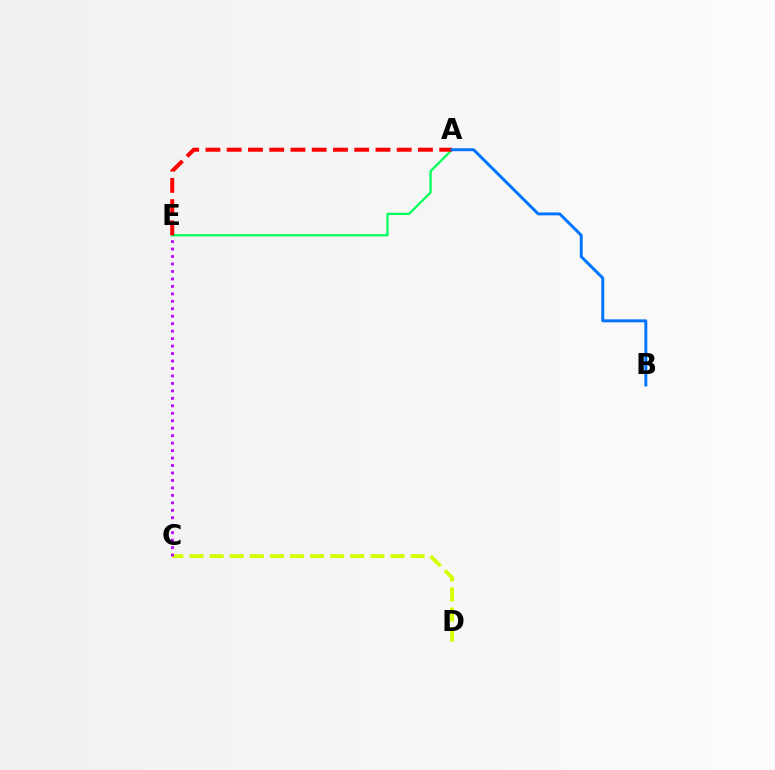{('A', 'E'): [{'color': '#00ff5c', 'line_style': 'solid', 'thickness': 1.63}, {'color': '#ff0000', 'line_style': 'dashed', 'thickness': 2.89}], ('C', 'D'): [{'color': '#d1ff00', 'line_style': 'dashed', 'thickness': 2.73}], ('C', 'E'): [{'color': '#b900ff', 'line_style': 'dotted', 'thickness': 2.03}], ('A', 'B'): [{'color': '#0074ff', 'line_style': 'solid', 'thickness': 2.11}]}